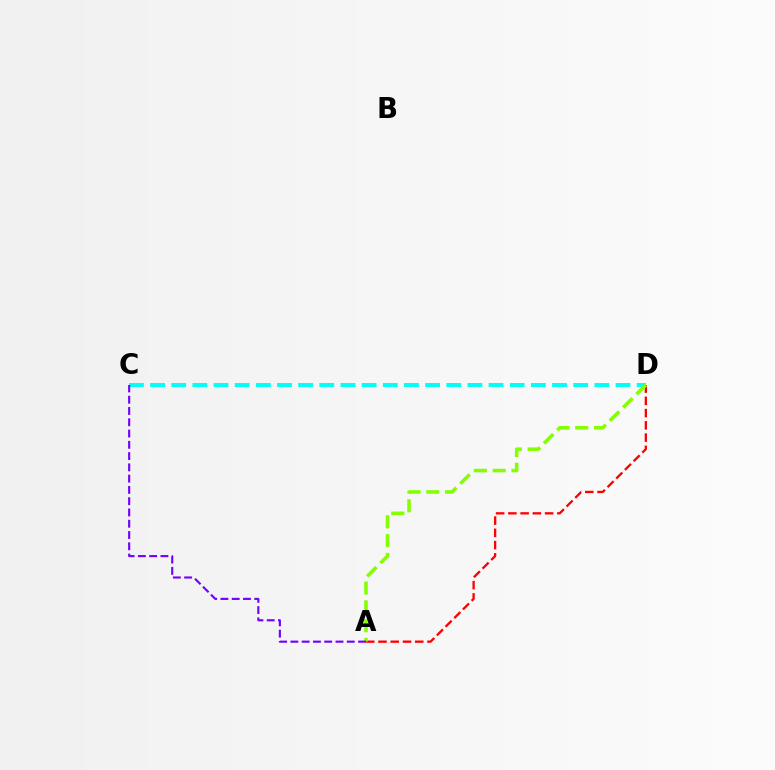{('C', 'D'): [{'color': '#00fff6', 'line_style': 'dashed', 'thickness': 2.87}], ('A', 'D'): [{'color': '#ff0000', 'line_style': 'dashed', 'thickness': 1.66}, {'color': '#84ff00', 'line_style': 'dashed', 'thickness': 2.55}], ('A', 'C'): [{'color': '#7200ff', 'line_style': 'dashed', 'thickness': 1.53}]}